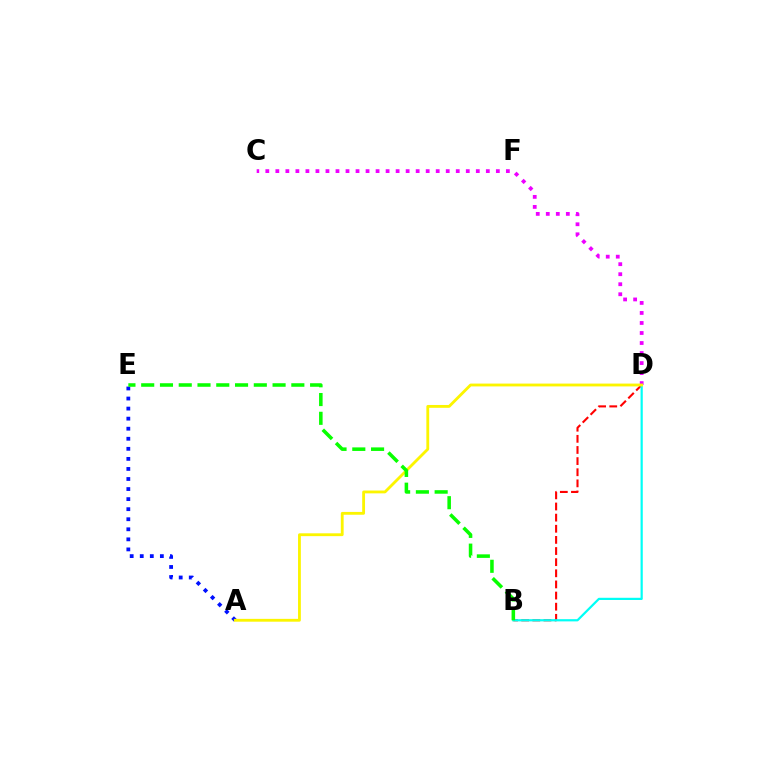{('B', 'D'): [{'color': '#ff0000', 'line_style': 'dashed', 'thickness': 1.51}, {'color': '#00fff6', 'line_style': 'solid', 'thickness': 1.59}], ('C', 'D'): [{'color': '#ee00ff', 'line_style': 'dotted', 'thickness': 2.72}], ('A', 'E'): [{'color': '#0010ff', 'line_style': 'dotted', 'thickness': 2.73}], ('A', 'D'): [{'color': '#fcf500', 'line_style': 'solid', 'thickness': 2.04}], ('B', 'E'): [{'color': '#08ff00', 'line_style': 'dashed', 'thickness': 2.55}]}